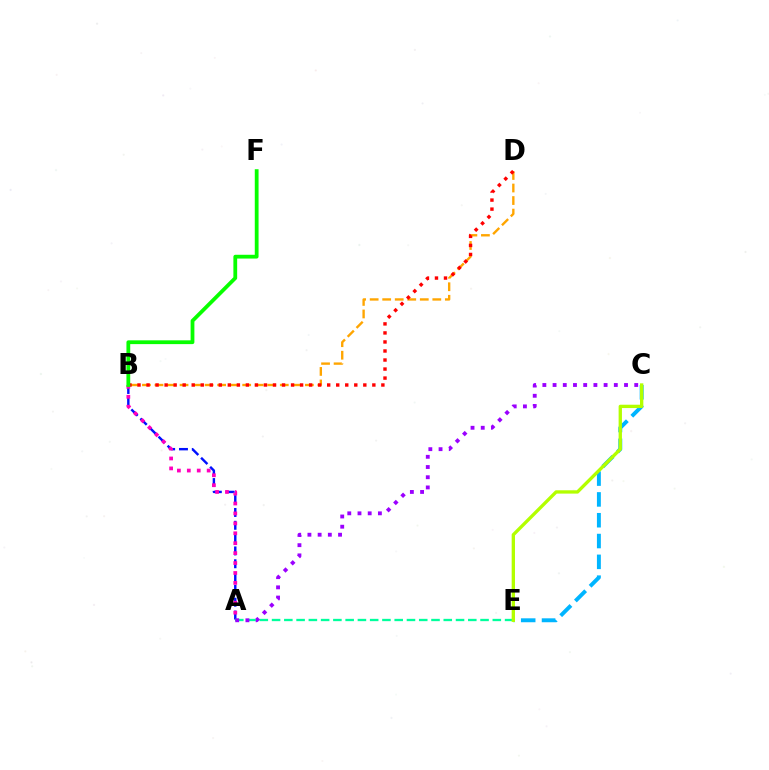{('A', 'B'): [{'color': '#0010ff', 'line_style': 'dashed', 'thickness': 1.74}, {'color': '#ff00bd', 'line_style': 'dotted', 'thickness': 2.7}], ('B', 'D'): [{'color': '#ffa500', 'line_style': 'dashed', 'thickness': 1.7}, {'color': '#ff0000', 'line_style': 'dotted', 'thickness': 2.45}], ('C', 'E'): [{'color': '#00b5ff', 'line_style': 'dashed', 'thickness': 2.83}, {'color': '#b3ff00', 'line_style': 'solid', 'thickness': 2.4}], ('A', 'E'): [{'color': '#00ff9d', 'line_style': 'dashed', 'thickness': 1.67}], ('A', 'C'): [{'color': '#9b00ff', 'line_style': 'dotted', 'thickness': 2.77}], ('B', 'F'): [{'color': '#08ff00', 'line_style': 'solid', 'thickness': 2.72}]}